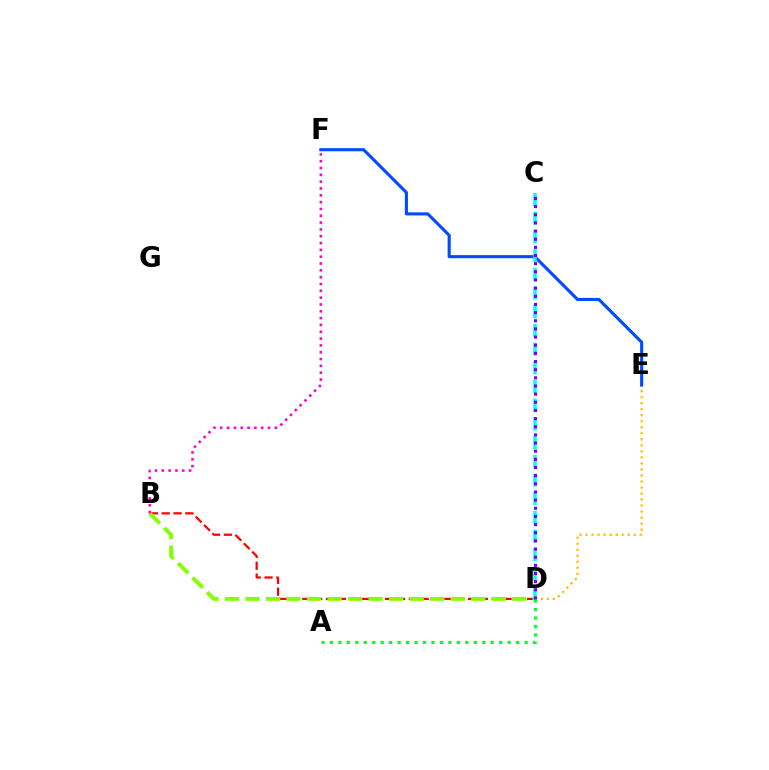{('D', 'E'): [{'color': '#ffbd00', 'line_style': 'dotted', 'thickness': 1.64}], ('B', 'D'): [{'color': '#ff0000', 'line_style': 'dashed', 'thickness': 1.61}, {'color': '#84ff00', 'line_style': 'dashed', 'thickness': 2.79}], ('B', 'F'): [{'color': '#ff00cf', 'line_style': 'dotted', 'thickness': 1.85}], ('E', 'F'): [{'color': '#004bff', 'line_style': 'solid', 'thickness': 2.22}], ('A', 'D'): [{'color': '#00ff39', 'line_style': 'dotted', 'thickness': 2.3}], ('C', 'D'): [{'color': '#00fff6', 'line_style': 'dashed', 'thickness': 2.54}, {'color': '#7200ff', 'line_style': 'dotted', 'thickness': 2.22}]}